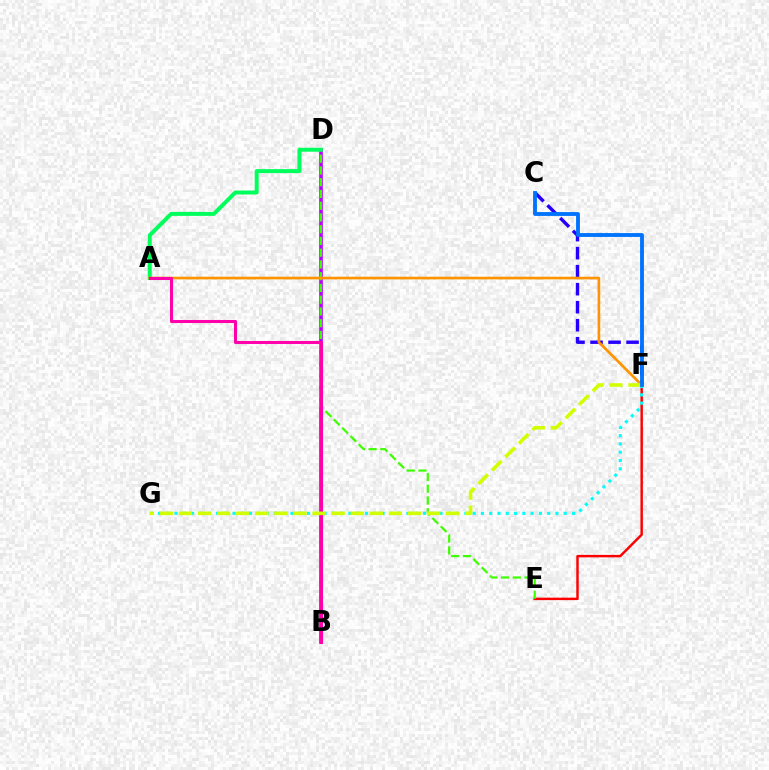{('C', 'F'): [{'color': '#2500ff', 'line_style': 'dashed', 'thickness': 2.45}, {'color': '#0074ff', 'line_style': 'solid', 'thickness': 2.77}], ('E', 'F'): [{'color': '#ff0000', 'line_style': 'solid', 'thickness': 1.77}], ('B', 'D'): [{'color': '#b900ff', 'line_style': 'solid', 'thickness': 2.62}], ('D', 'E'): [{'color': '#3dff00', 'line_style': 'dashed', 'thickness': 1.6}], ('A', 'D'): [{'color': '#00ff5c', 'line_style': 'solid', 'thickness': 2.87}], ('A', 'F'): [{'color': '#ff9400', 'line_style': 'solid', 'thickness': 1.92}], ('A', 'B'): [{'color': '#ff00ac', 'line_style': 'solid', 'thickness': 2.2}], ('F', 'G'): [{'color': '#00fff6', 'line_style': 'dotted', 'thickness': 2.25}, {'color': '#d1ff00', 'line_style': 'dashed', 'thickness': 2.59}]}